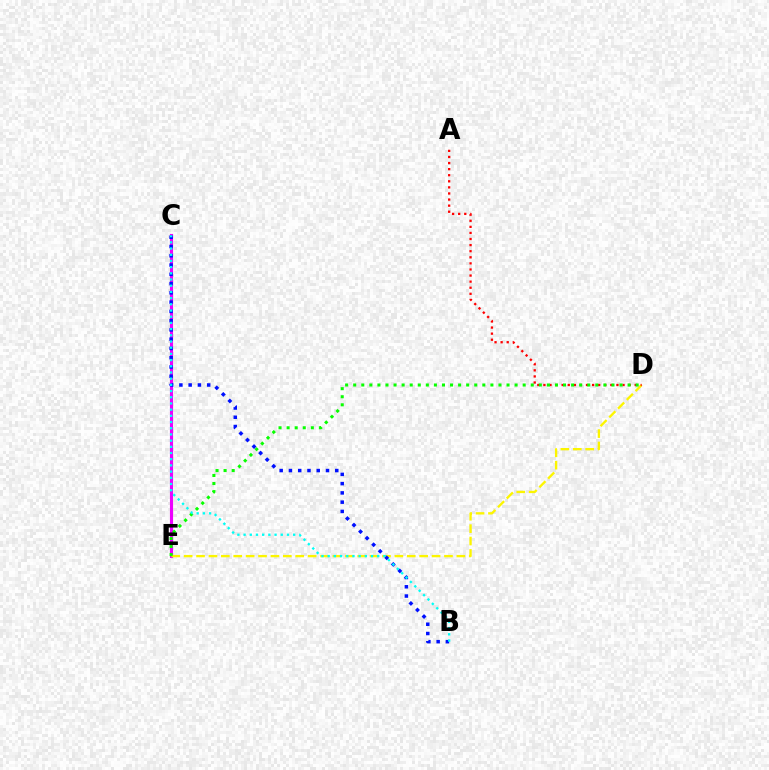{('C', 'E'): [{'color': '#ee00ff', 'line_style': 'solid', 'thickness': 2.25}], ('D', 'E'): [{'color': '#fcf500', 'line_style': 'dashed', 'thickness': 1.68}, {'color': '#08ff00', 'line_style': 'dotted', 'thickness': 2.19}], ('B', 'C'): [{'color': '#0010ff', 'line_style': 'dotted', 'thickness': 2.52}, {'color': '#00fff6', 'line_style': 'dotted', 'thickness': 1.68}], ('A', 'D'): [{'color': '#ff0000', 'line_style': 'dotted', 'thickness': 1.65}]}